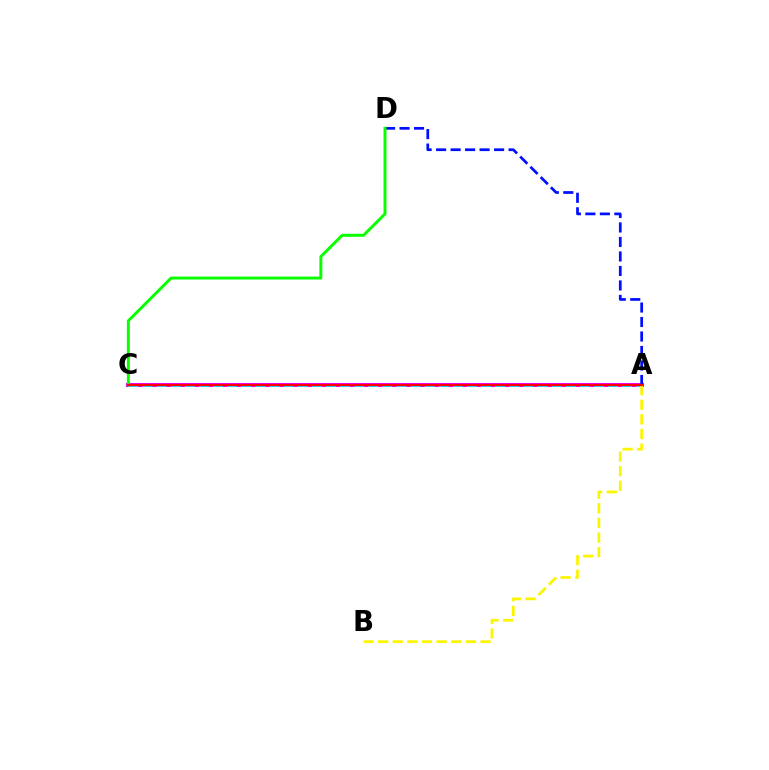{('A', 'C'): [{'color': '#ee00ff', 'line_style': 'solid', 'thickness': 2.9}, {'color': '#00fff6', 'line_style': 'dashed', 'thickness': 1.92}, {'color': '#ff0000', 'line_style': 'solid', 'thickness': 1.55}], ('A', 'D'): [{'color': '#0010ff', 'line_style': 'dashed', 'thickness': 1.97}], ('A', 'B'): [{'color': '#fcf500', 'line_style': 'dashed', 'thickness': 1.99}], ('C', 'D'): [{'color': '#08ff00', 'line_style': 'solid', 'thickness': 2.12}]}